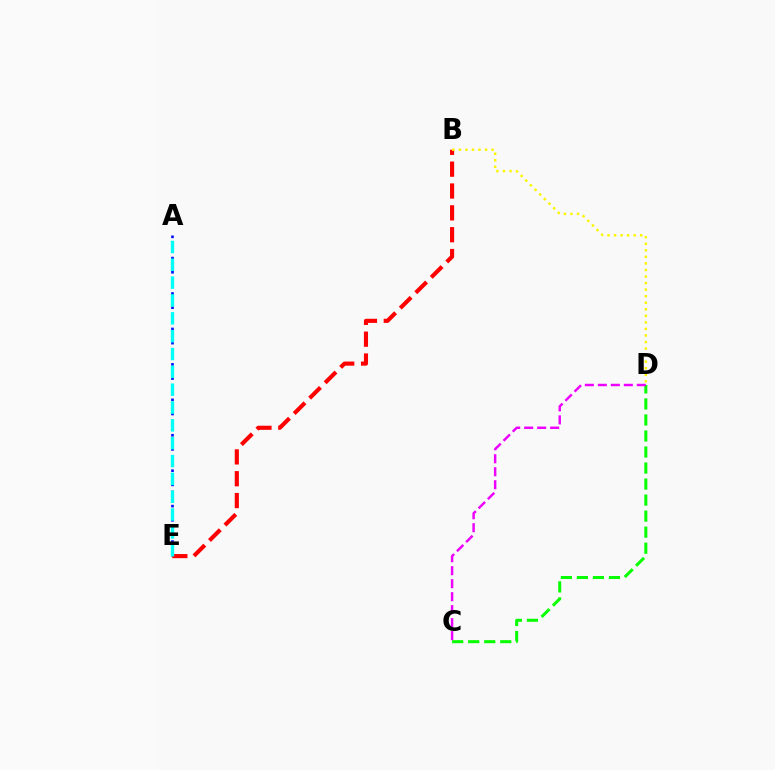{('A', 'E'): [{'color': '#0010ff', 'line_style': 'dotted', 'thickness': 1.93}, {'color': '#00fff6', 'line_style': 'dashed', 'thickness': 2.42}], ('B', 'E'): [{'color': '#ff0000', 'line_style': 'dashed', 'thickness': 2.97}], ('C', 'D'): [{'color': '#08ff00', 'line_style': 'dashed', 'thickness': 2.18}, {'color': '#ee00ff', 'line_style': 'dashed', 'thickness': 1.76}], ('B', 'D'): [{'color': '#fcf500', 'line_style': 'dotted', 'thickness': 1.78}]}